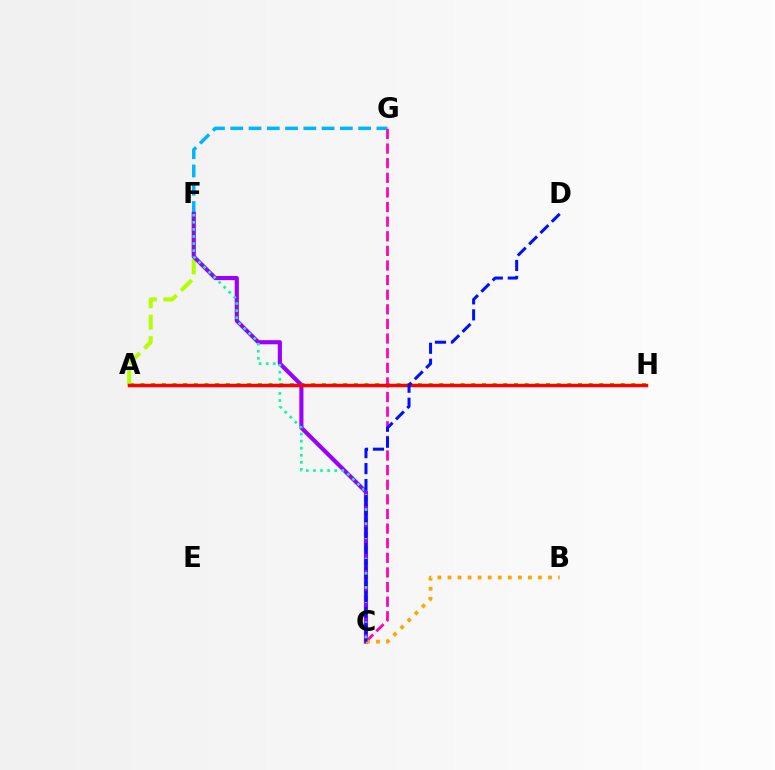{('F', 'G'): [{'color': '#00b5ff', 'line_style': 'dashed', 'thickness': 2.48}], ('A', 'H'): [{'color': '#08ff00', 'line_style': 'dotted', 'thickness': 2.9}, {'color': '#ff0000', 'line_style': 'solid', 'thickness': 2.5}], ('A', 'F'): [{'color': '#b3ff00', 'line_style': 'dashed', 'thickness': 2.91}], ('C', 'F'): [{'color': '#9b00ff', 'line_style': 'solid', 'thickness': 2.97}, {'color': '#00ff9d', 'line_style': 'dotted', 'thickness': 1.92}], ('C', 'G'): [{'color': '#ff00bd', 'line_style': 'dashed', 'thickness': 1.99}], ('B', 'C'): [{'color': '#ffa500', 'line_style': 'dotted', 'thickness': 2.73}], ('C', 'D'): [{'color': '#0010ff', 'line_style': 'dashed', 'thickness': 2.17}]}